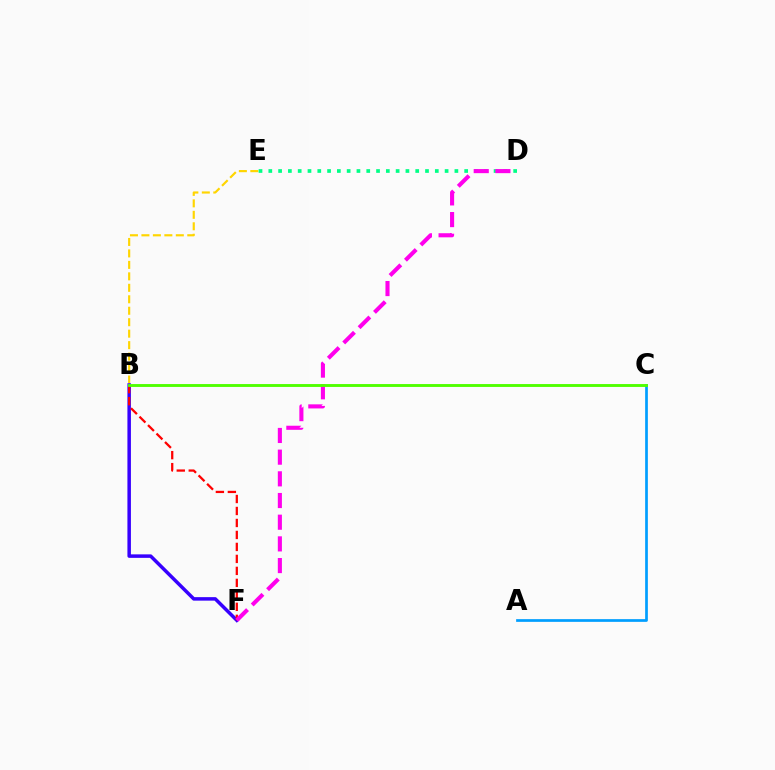{('A', 'C'): [{'color': '#009eff', 'line_style': 'solid', 'thickness': 1.96}], ('B', 'E'): [{'color': '#ffd500', 'line_style': 'dashed', 'thickness': 1.56}], ('D', 'E'): [{'color': '#00ff86', 'line_style': 'dotted', 'thickness': 2.66}], ('B', 'F'): [{'color': '#3700ff', 'line_style': 'solid', 'thickness': 2.52}, {'color': '#ff0000', 'line_style': 'dashed', 'thickness': 1.63}], ('D', 'F'): [{'color': '#ff00ed', 'line_style': 'dashed', 'thickness': 2.95}], ('B', 'C'): [{'color': '#4fff00', 'line_style': 'solid', 'thickness': 2.07}]}